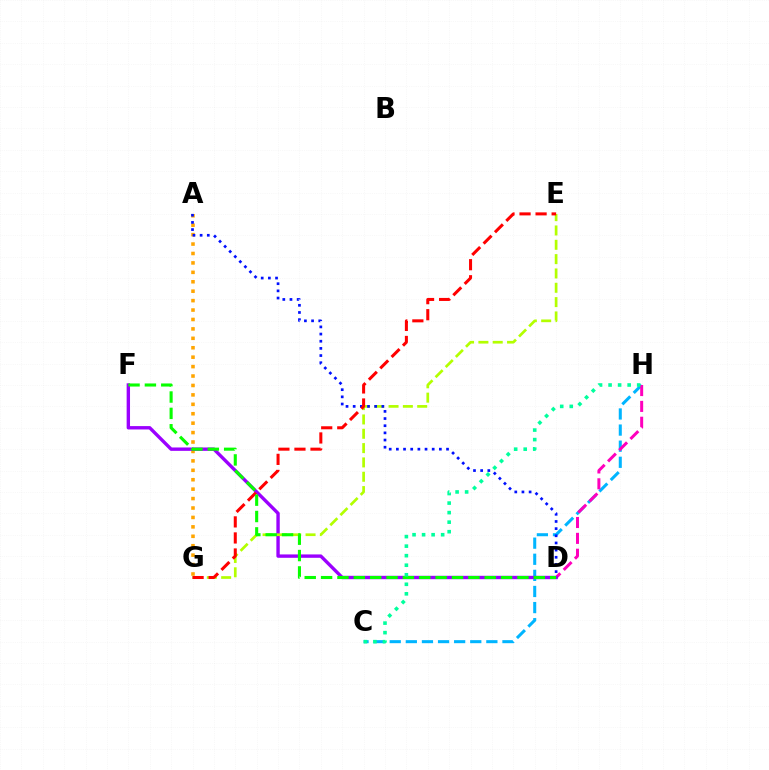{('C', 'H'): [{'color': '#00b5ff', 'line_style': 'dashed', 'thickness': 2.19}, {'color': '#00ff9d', 'line_style': 'dotted', 'thickness': 2.59}], ('D', 'H'): [{'color': '#ff00bd', 'line_style': 'dashed', 'thickness': 2.15}], ('A', 'G'): [{'color': '#ffa500', 'line_style': 'dotted', 'thickness': 2.56}], ('D', 'F'): [{'color': '#9b00ff', 'line_style': 'solid', 'thickness': 2.43}, {'color': '#08ff00', 'line_style': 'dashed', 'thickness': 2.22}], ('E', 'G'): [{'color': '#b3ff00', 'line_style': 'dashed', 'thickness': 1.95}, {'color': '#ff0000', 'line_style': 'dashed', 'thickness': 2.18}], ('A', 'D'): [{'color': '#0010ff', 'line_style': 'dotted', 'thickness': 1.95}]}